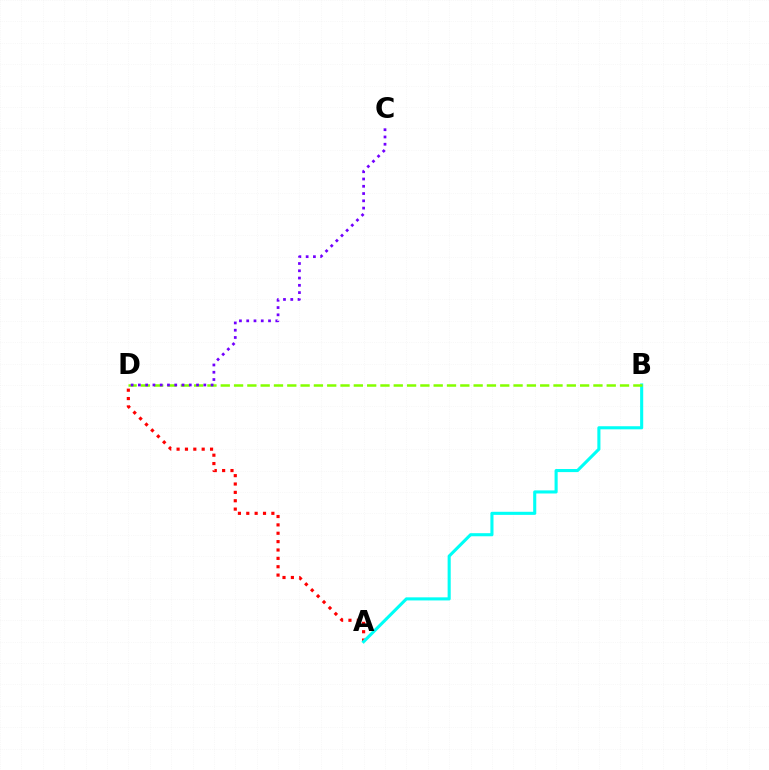{('A', 'D'): [{'color': '#ff0000', 'line_style': 'dotted', 'thickness': 2.27}], ('A', 'B'): [{'color': '#00fff6', 'line_style': 'solid', 'thickness': 2.23}], ('B', 'D'): [{'color': '#84ff00', 'line_style': 'dashed', 'thickness': 1.81}], ('C', 'D'): [{'color': '#7200ff', 'line_style': 'dotted', 'thickness': 1.98}]}